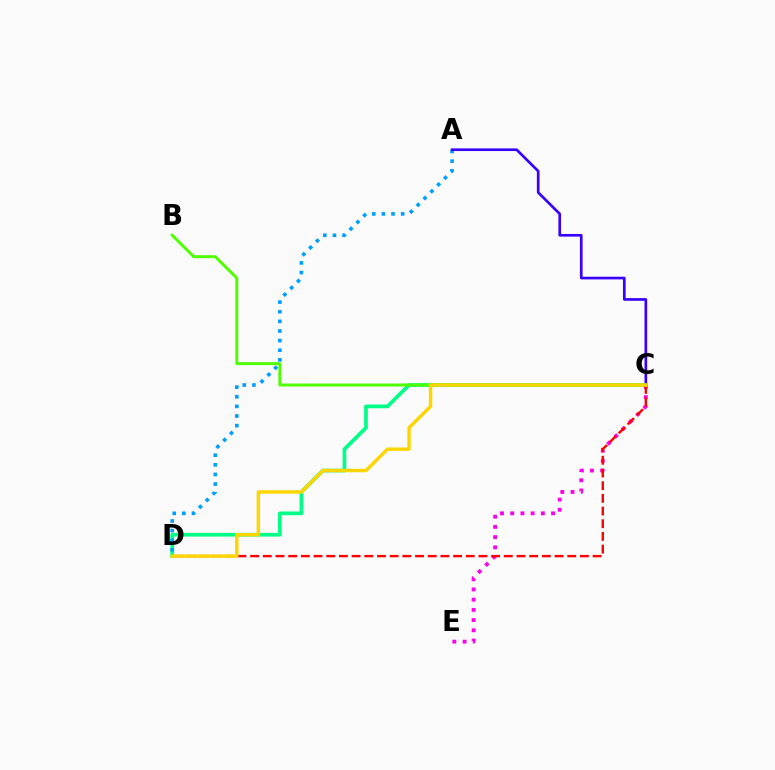{('C', 'D'): [{'color': '#00ff86', 'line_style': 'solid', 'thickness': 2.68}, {'color': '#ff0000', 'line_style': 'dashed', 'thickness': 1.72}, {'color': '#ffd500', 'line_style': 'solid', 'thickness': 2.46}], ('A', 'D'): [{'color': '#009eff', 'line_style': 'dotted', 'thickness': 2.62}], ('C', 'E'): [{'color': '#ff00ed', 'line_style': 'dotted', 'thickness': 2.77}], ('A', 'C'): [{'color': '#3700ff', 'line_style': 'solid', 'thickness': 1.93}], ('B', 'C'): [{'color': '#4fff00', 'line_style': 'solid', 'thickness': 2.13}]}